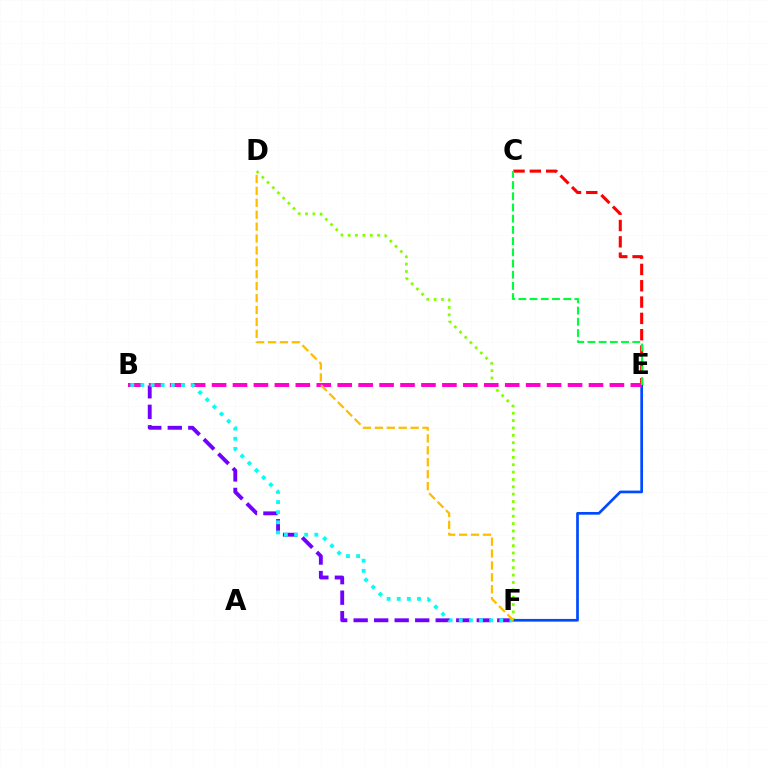{('D', 'F'): [{'color': '#84ff00', 'line_style': 'dotted', 'thickness': 2.0}, {'color': '#ffbd00', 'line_style': 'dashed', 'thickness': 1.62}], ('B', 'F'): [{'color': '#7200ff', 'line_style': 'dashed', 'thickness': 2.79}, {'color': '#00fff6', 'line_style': 'dotted', 'thickness': 2.75}], ('C', 'E'): [{'color': '#ff0000', 'line_style': 'dashed', 'thickness': 2.22}, {'color': '#00ff39', 'line_style': 'dashed', 'thickness': 1.52}], ('E', 'F'): [{'color': '#004bff', 'line_style': 'solid', 'thickness': 1.95}], ('B', 'E'): [{'color': '#ff00cf', 'line_style': 'dashed', 'thickness': 2.84}]}